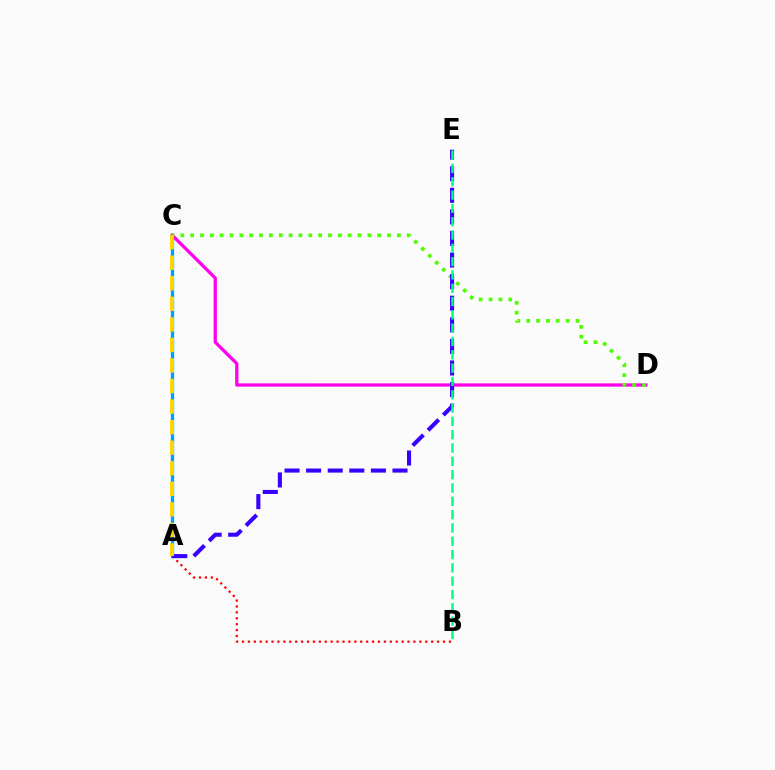{('A', 'B'): [{'color': '#ff0000', 'line_style': 'dotted', 'thickness': 1.61}], ('A', 'C'): [{'color': '#009eff', 'line_style': 'solid', 'thickness': 2.37}, {'color': '#ffd500', 'line_style': 'dashed', 'thickness': 2.79}], ('C', 'D'): [{'color': '#ff00ed', 'line_style': 'solid', 'thickness': 2.34}, {'color': '#4fff00', 'line_style': 'dotted', 'thickness': 2.67}], ('A', 'E'): [{'color': '#3700ff', 'line_style': 'dashed', 'thickness': 2.93}], ('B', 'E'): [{'color': '#00ff86', 'line_style': 'dashed', 'thickness': 1.81}]}